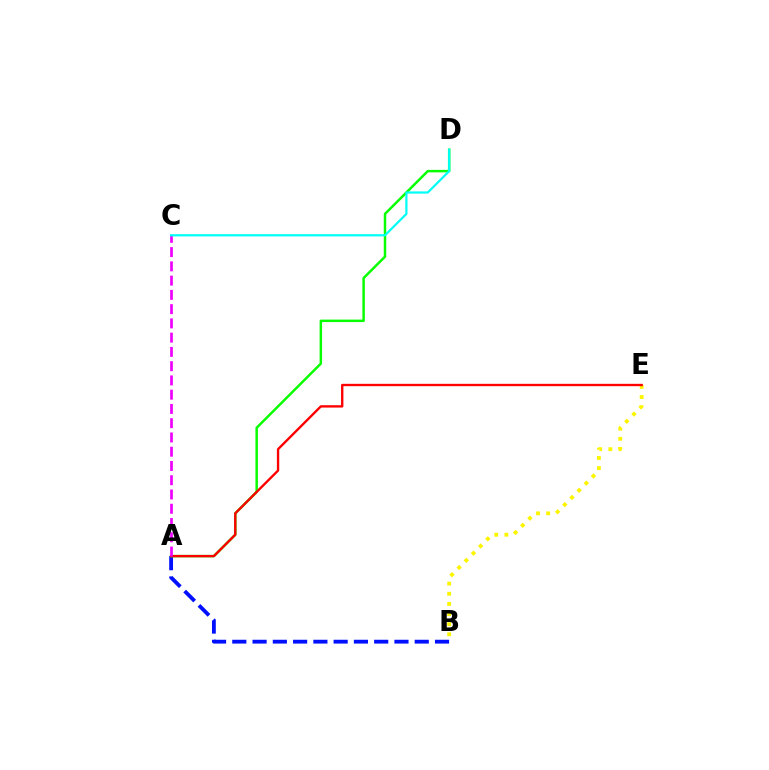{('A', 'B'): [{'color': '#0010ff', 'line_style': 'dashed', 'thickness': 2.75}], ('A', 'D'): [{'color': '#08ff00', 'line_style': 'solid', 'thickness': 1.78}], ('B', 'E'): [{'color': '#fcf500', 'line_style': 'dotted', 'thickness': 2.75}], ('A', 'E'): [{'color': '#ff0000', 'line_style': 'solid', 'thickness': 1.7}], ('A', 'C'): [{'color': '#ee00ff', 'line_style': 'dashed', 'thickness': 1.94}], ('C', 'D'): [{'color': '#00fff6', 'line_style': 'solid', 'thickness': 1.59}]}